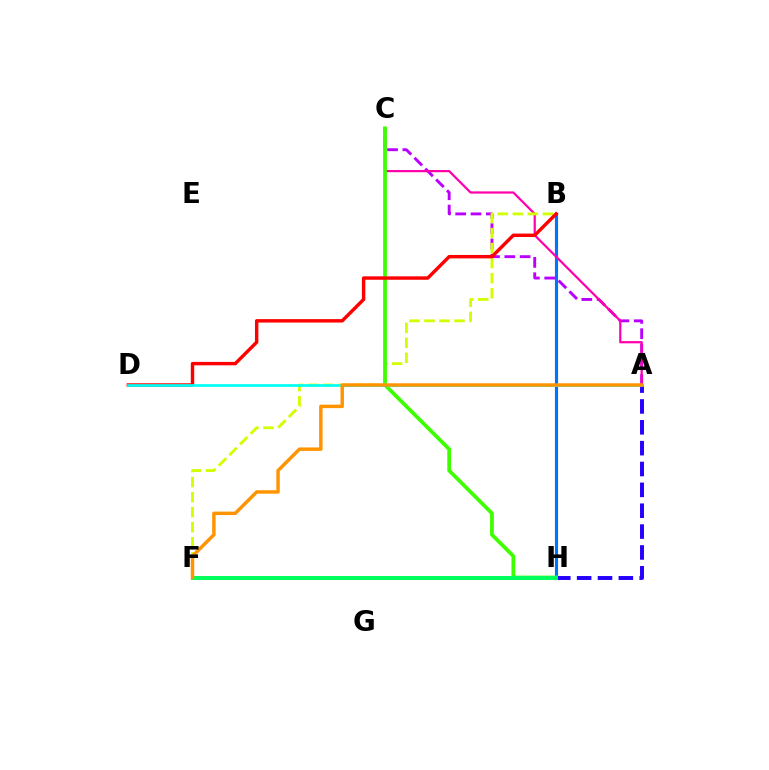{('B', 'H'): [{'color': '#0074ff', 'line_style': 'solid', 'thickness': 2.26}], ('A', 'C'): [{'color': '#b900ff', 'line_style': 'dashed', 'thickness': 2.08}, {'color': '#ff00ac', 'line_style': 'solid', 'thickness': 1.6}], ('B', 'F'): [{'color': '#d1ff00', 'line_style': 'dashed', 'thickness': 2.04}], ('C', 'H'): [{'color': '#3dff00', 'line_style': 'solid', 'thickness': 2.7}], ('B', 'D'): [{'color': '#ff0000', 'line_style': 'solid', 'thickness': 2.47}], ('A', 'H'): [{'color': '#2500ff', 'line_style': 'dashed', 'thickness': 2.83}], ('F', 'H'): [{'color': '#00ff5c', 'line_style': 'solid', 'thickness': 2.88}], ('A', 'D'): [{'color': '#00fff6', 'line_style': 'solid', 'thickness': 1.96}], ('A', 'F'): [{'color': '#ff9400', 'line_style': 'solid', 'thickness': 2.48}]}